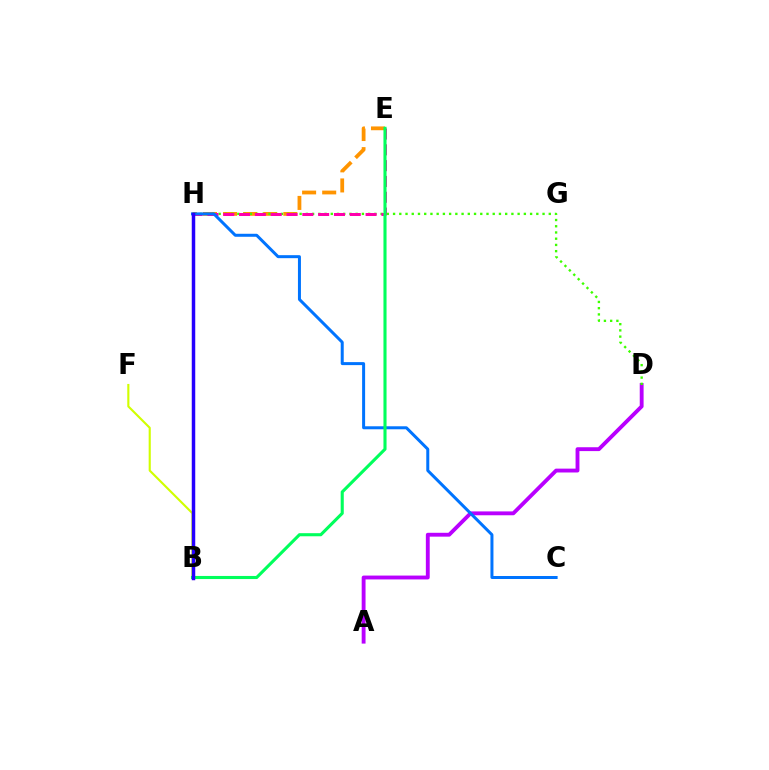{('A', 'D'): [{'color': '#b900ff', 'line_style': 'solid', 'thickness': 2.78}], ('E', 'H'): [{'color': '#ff9400', 'line_style': 'dashed', 'thickness': 2.73}, {'color': '#ff00ac', 'line_style': 'dashed', 'thickness': 2.15}], ('B', 'F'): [{'color': '#d1ff00', 'line_style': 'solid', 'thickness': 1.53}], ('D', 'H'): [{'color': '#3dff00', 'line_style': 'dotted', 'thickness': 1.69}], ('B', 'H'): [{'color': '#00fff6', 'line_style': 'solid', 'thickness': 1.82}, {'color': '#ff0000', 'line_style': 'solid', 'thickness': 2.2}, {'color': '#2500ff', 'line_style': 'solid', 'thickness': 2.48}], ('C', 'H'): [{'color': '#0074ff', 'line_style': 'solid', 'thickness': 2.16}], ('B', 'E'): [{'color': '#00ff5c', 'line_style': 'solid', 'thickness': 2.23}]}